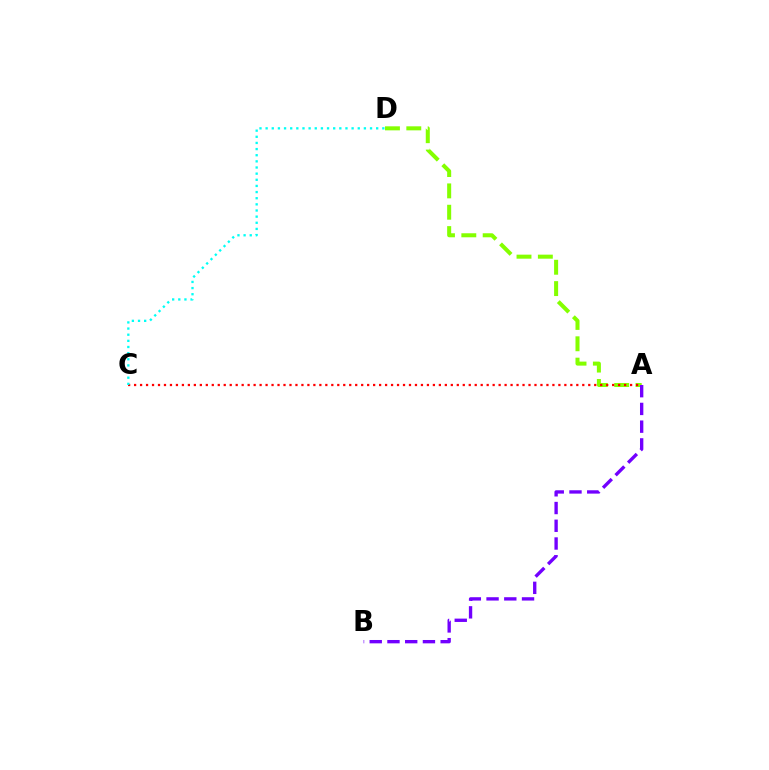{('A', 'D'): [{'color': '#84ff00', 'line_style': 'dashed', 'thickness': 2.9}], ('A', 'C'): [{'color': '#ff0000', 'line_style': 'dotted', 'thickness': 1.62}], ('C', 'D'): [{'color': '#00fff6', 'line_style': 'dotted', 'thickness': 1.67}], ('A', 'B'): [{'color': '#7200ff', 'line_style': 'dashed', 'thickness': 2.41}]}